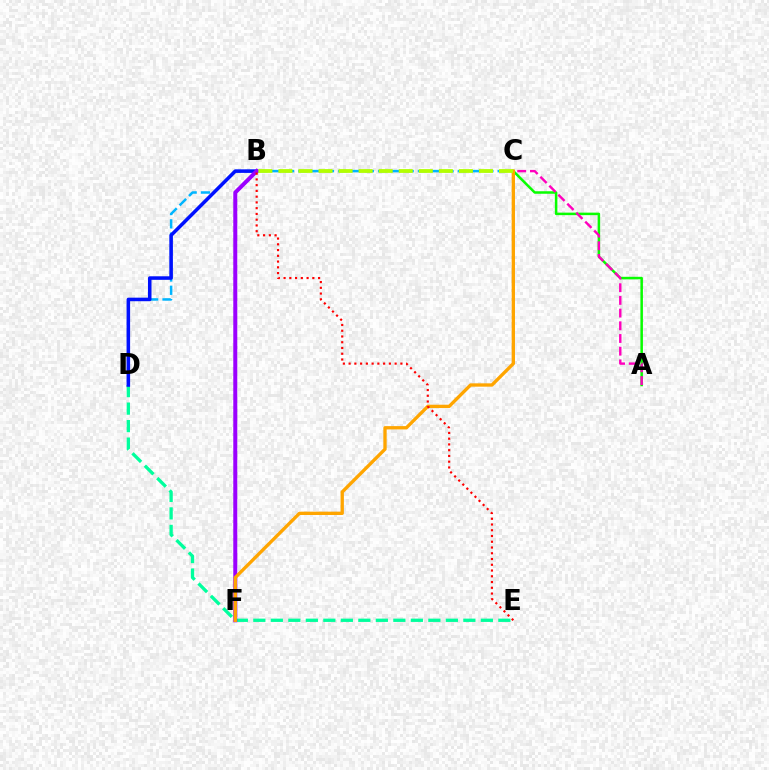{('C', 'D'): [{'color': '#00b5ff', 'line_style': 'dashed', 'thickness': 1.8}], ('A', 'C'): [{'color': '#08ff00', 'line_style': 'solid', 'thickness': 1.81}, {'color': '#ff00bd', 'line_style': 'dashed', 'thickness': 1.72}], ('D', 'E'): [{'color': '#00ff9d', 'line_style': 'dashed', 'thickness': 2.38}], ('B', 'D'): [{'color': '#0010ff', 'line_style': 'solid', 'thickness': 2.55}], ('B', 'F'): [{'color': '#9b00ff', 'line_style': 'solid', 'thickness': 2.88}], ('C', 'F'): [{'color': '#ffa500', 'line_style': 'solid', 'thickness': 2.4}], ('B', 'C'): [{'color': '#b3ff00', 'line_style': 'dashed', 'thickness': 2.72}], ('B', 'E'): [{'color': '#ff0000', 'line_style': 'dotted', 'thickness': 1.56}]}